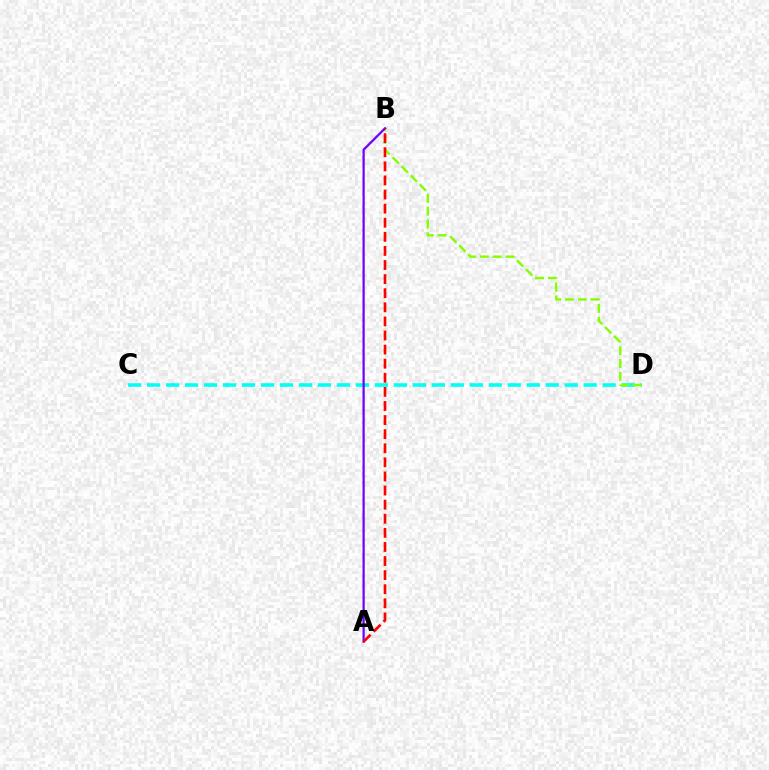{('C', 'D'): [{'color': '#00fff6', 'line_style': 'dashed', 'thickness': 2.58}], ('B', 'D'): [{'color': '#84ff00', 'line_style': 'dashed', 'thickness': 1.74}], ('A', 'B'): [{'color': '#7200ff', 'line_style': 'solid', 'thickness': 1.62}, {'color': '#ff0000', 'line_style': 'dashed', 'thickness': 1.91}]}